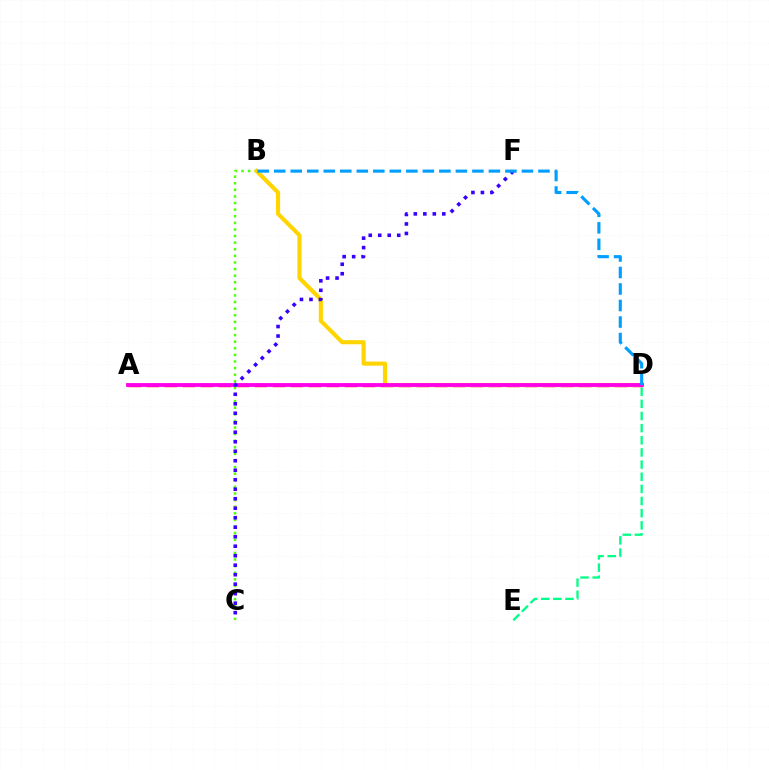{('B', 'C'): [{'color': '#4fff00', 'line_style': 'dotted', 'thickness': 1.79}], ('D', 'E'): [{'color': '#00ff86', 'line_style': 'dashed', 'thickness': 1.65}], ('A', 'D'): [{'color': '#ff0000', 'line_style': 'dashed', 'thickness': 2.45}, {'color': '#ff00ed', 'line_style': 'solid', 'thickness': 2.74}], ('B', 'D'): [{'color': '#ffd500', 'line_style': 'solid', 'thickness': 2.97}, {'color': '#009eff', 'line_style': 'dashed', 'thickness': 2.24}], ('C', 'F'): [{'color': '#3700ff', 'line_style': 'dotted', 'thickness': 2.58}]}